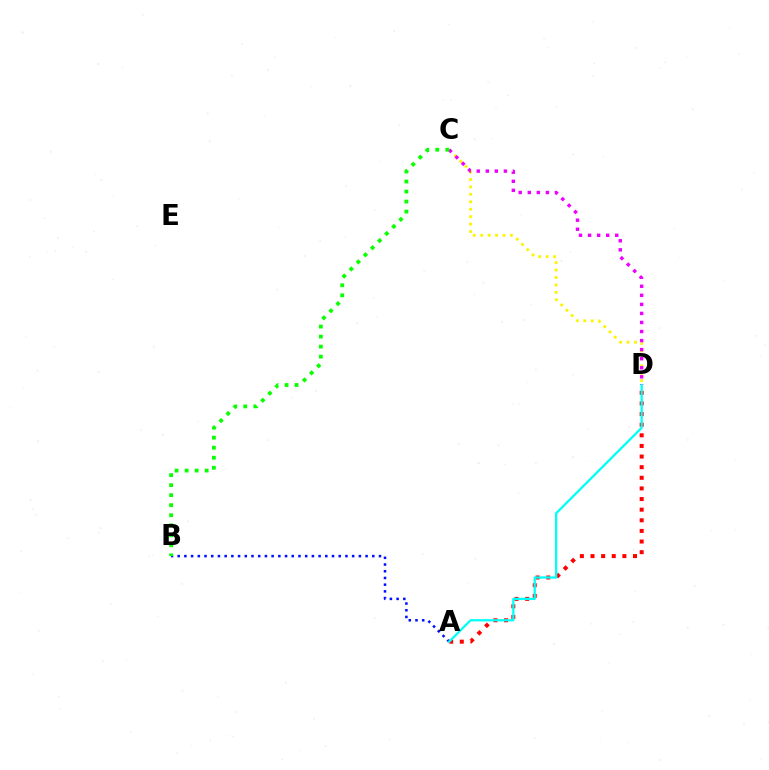{('C', 'D'): [{'color': '#fcf500', 'line_style': 'dotted', 'thickness': 2.02}, {'color': '#ee00ff', 'line_style': 'dotted', 'thickness': 2.46}], ('A', 'D'): [{'color': '#ff0000', 'line_style': 'dotted', 'thickness': 2.89}, {'color': '#00fff6', 'line_style': 'solid', 'thickness': 1.64}], ('A', 'B'): [{'color': '#0010ff', 'line_style': 'dotted', 'thickness': 1.82}], ('B', 'C'): [{'color': '#08ff00', 'line_style': 'dotted', 'thickness': 2.72}]}